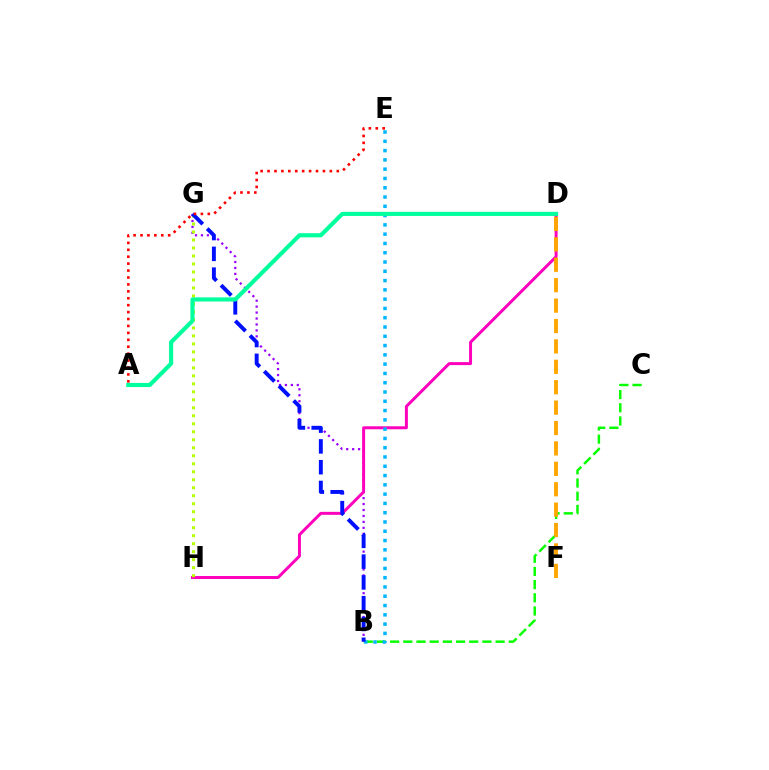{('B', 'G'): [{'color': '#9b00ff', 'line_style': 'dotted', 'thickness': 1.61}, {'color': '#0010ff', 'line_style': 'dashed', 'thickness': 2.82}], ('D', 'H'): [{'color': '#ff00bd', 'line_style': 'solid', 'thickness': 2.14}], ('G', 'H'): [{'color': '#b3ff00', 'line_style': 'dotted', 'thickness': 2.17}], ('B', 'C'): [{'color': '#08ff00', 'line_style': 'dashed', 'thickness': 1.79}], ('B', 'E'): [{'color': '#00b5ff', 'line_style': 'dotted', 'thickness': 2.52}], ('A', 'E'): [{'color': '#ff0000', 'line_style': 'dotted', 'thickness': 1.88}], ('A', 'D'): [{'color': '#00ff9d', 'line_style': 'solid', 'thickness': 2.98}], ('D', 'F'): [{'color': '#ffa500', 'line_style': 'dashed', 'thickness': 2.77}]}